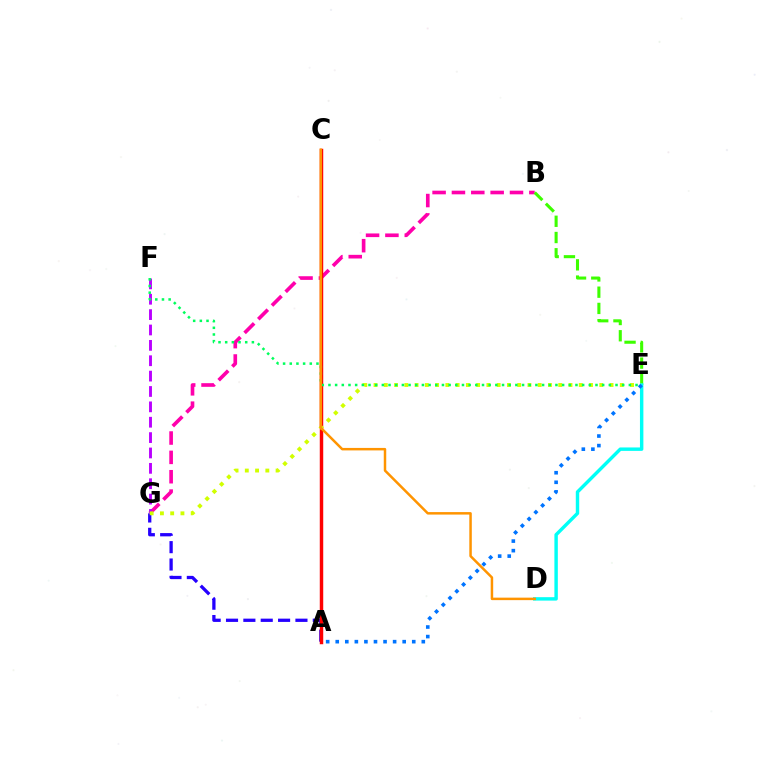{('B', 'G'): [{'color': '#ff00ac', 'line_style': 'dashed', 'thickness': 2.63}], ('B', 'E'): [{'color': '#3dff00', 'line_style': 'dashed', 'thickness': 2.21}], ('A', 'G'): [{'color': '#2500ff', 'line_style': 'dashed', 'thickness': 2.36}], ('F', 'G'): [{'color': '#b900ff', 'line_style': 'dashed', 'thickness': 2.09}], ('A', 'C'): [{'color': '#ff0000', 'line_style': 'solid', 'thickness': 2.49}], ('E', 'G'): [{'color': '#d1ff00', 'line_style': 'dotted', 'thickness': 2.79}], ('E', 'F'): [{'color': '#00ff5c', 'line_style': 'dotted', 'thickness': 1.81}], ('D', 'E'): [{'color': '#00fff6', 'line_style': 'solid', 'thickness': 2.47}], ('C', 'D'): [{'color': '#ff9400', 'line_style': 'solid', 'thickness': 1.79}], ('A', 'E'): [{'color': '#0074ff', 'line_style': 'dotted', 'thickness': 2.6}]}